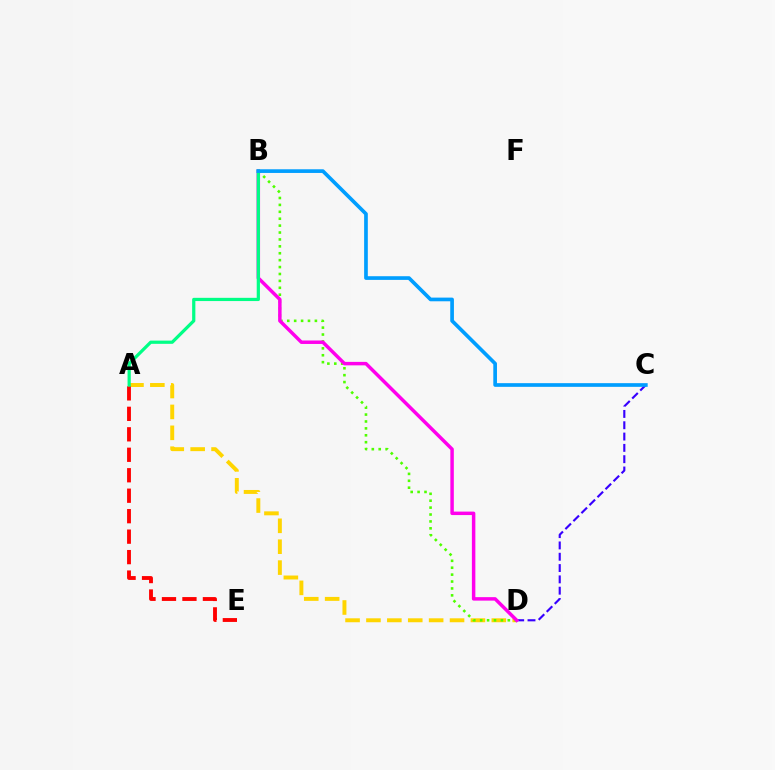{('C', 'D'): [{'color': '#3700ff', 'line_style': 'dashed', 'thickness': 1.54}], ('A', 'D'): [{'color': '#ffd500', 'line_style': 'dashed', 'thickness': 2.84}], ('B', 'D'): [{'color': '#4fff00', 'line_style': 'dotted', 'thickness': 1.88}, {'color': '#ff00ed', 'line_style': 'solid', 'thickness': 2.5}], ('A', 'E'): [{'color': '#ff0000', 'line_style': 'dashed', 'thickness': 2.78}], ('A', 'B'): [{'color': '#00ff86', 'line_style': 'solid', 'thickness': 2.32}], ('B', 'C'): [{'color': '#009eff', 'line_style': 'solid', 'thickness': 2.65}]}